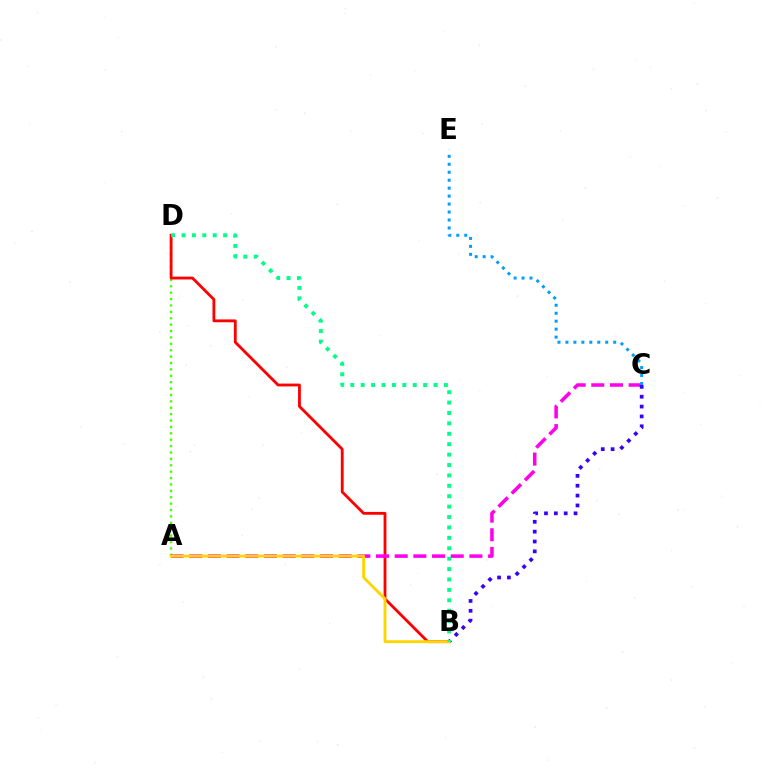{('A', 'D'): [{'color': '#4fff00', 'line_style': 'dotted', 'thickness': 1.74}], ('B', 'D'): [{'color': '#ff0000', 'line_style': 'solid', 'thickness': 2.03}, {'color': '#00ff86', 'line_style': 'dotted', 'thickness': 2.83}], ('A', 'C'): [{'color': '#ff00ed', 'line_style': 'dashed', 'thickness': 2.54}], ('B', 'C'): [{'color': '#3700ff', 'line_style': 'dotted', 'thickness': 2.68}], ('C', 'E'): [{'color': '#009eff', 'line_style': 'dotted', 'thickness': 2.16}], ('A', 'B'): [{'color': '#ffd500', 'line_style': 'solid', 'thickness': 2.05}]}